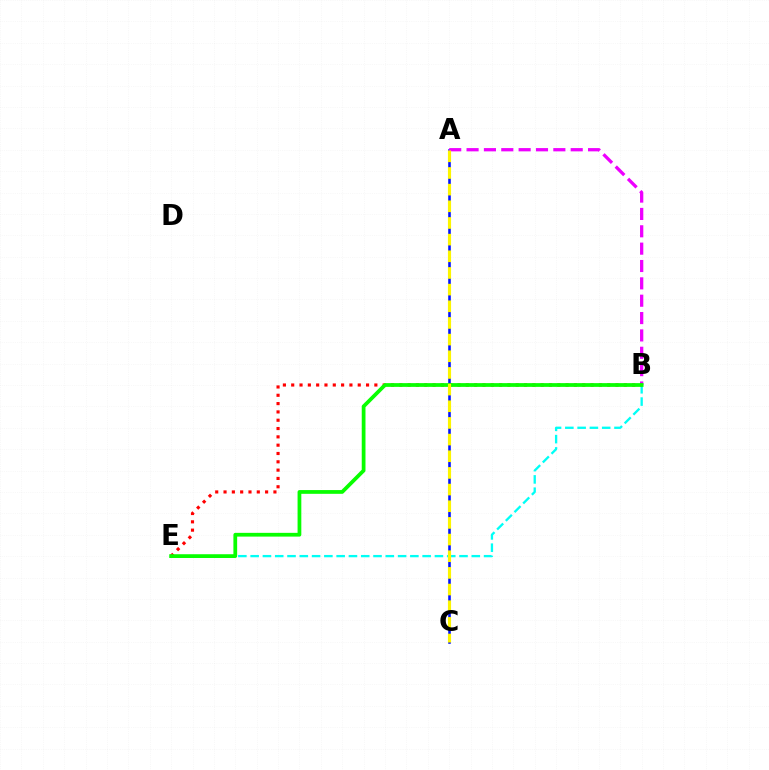{('A', 'C'): [{'color': '#0010ff', 'line_style': 'solid', 'thickness': 1.86}, {'color': '#fcf500', 'line_style': 'dashed', 'thickness': 2.26}], ('B', 'E'): [{'color': '#00fff6', 'line_style': 'dashed', 'thickness': 1.67}, {'color': '#ff0000', 'line_style': 'dotted', 'thickness': 2.26}, {'color': '#08ff00', 'line_style': 'solid', 'thickness': 2.7}], ('A', 'B'): [{'color': '#ee00ff', 'line_style': 'dashed', 'thickness': 2.36}]}